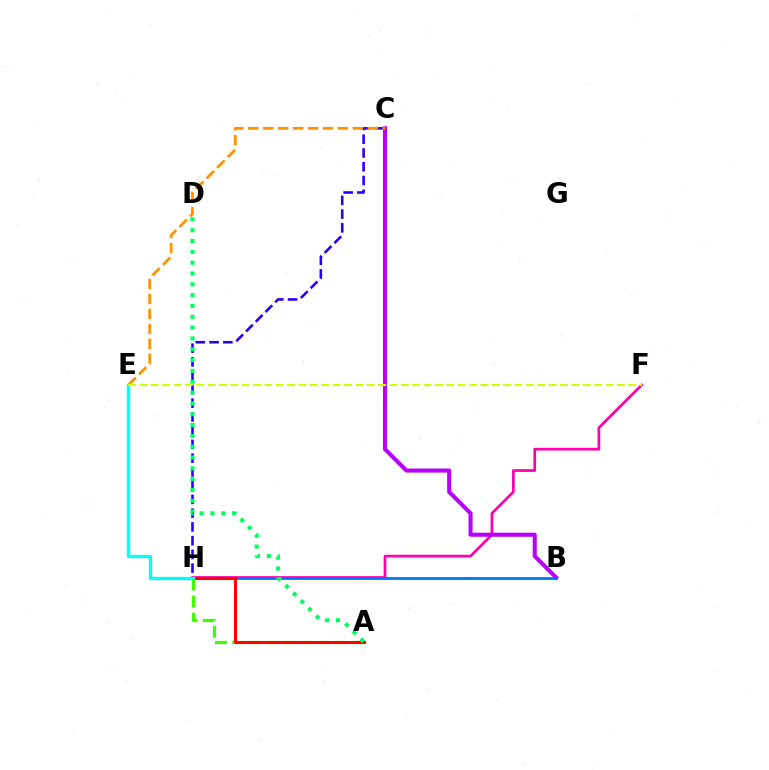{('F', 'H'): [{'color': '#ff00ac', 'line_style': 'solid', 'thickness': 1.95}], ('C', 'H'): [{'color': '#2500ff', 'line_style': 'dashed', 'thickness': 1.87}], ('B', 'C'): [{'color': '#b900ff', 'line_style': 'solid', 'thickness': 2.93}], ('B', 'H'): [{'color': '#0074ff', 'line_style': 'solid', 'thickness': 2.01}], ('A', 'H'): [{'color': '#3dff00', 'line_style': 'dashed', 'thickness': 2.32}, {'color': '#ff0000', 'line_style': 'solid', 'thickness': 2.18}], ('C', 'E'): [{'color': '#ff9400', 'line_style': 'dashed', 'thickness': 2.03}], ('E', 'H'): [{'color': '#00fff6', 'line_style': 'solid', 'thickness': 2.4}], ('A', 'D'): [{'color': '#00ff5c', 'line_style': 'dotted', 'thickness': 2.94}], ('E', 'F'): [{'color': '#d1ff00', 'line_style': 'dashed', 'thickness': 1.54}]}